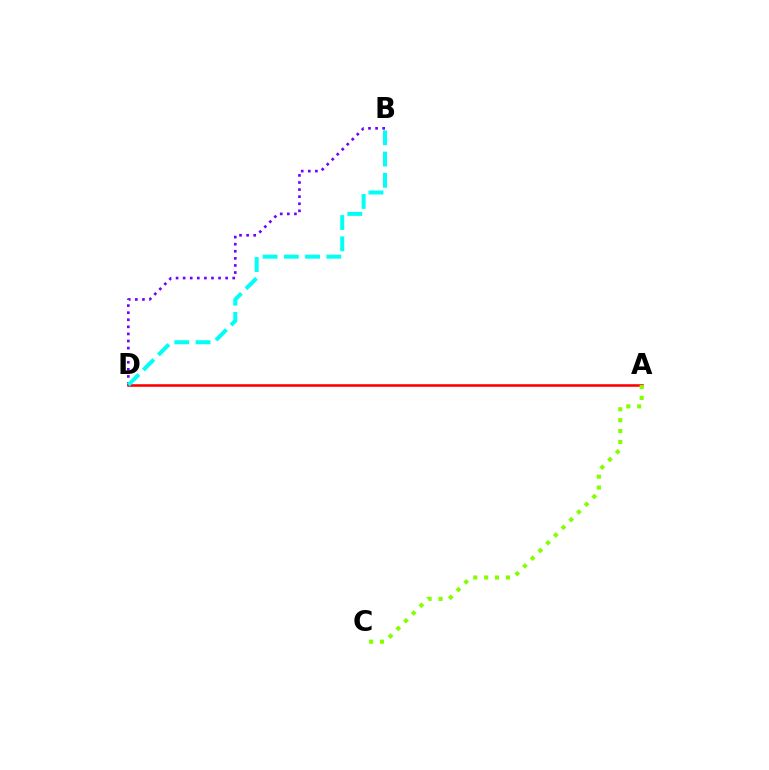{('A', 'D'): [{'color': '#ff0000', 'line_style': 'solid', 'thickness': 1.86}], ('A', 'C'): [{'color': '#84ff00', 'line_style': 'dotted', 'thickness': 2.96}], ('B', 'D'): [{'color': '#7200ff', 'line_style': 'dotted', 'thickness': 1.92}, {'color': '#00fff6', 'line_style': 'dashed', 'thickness': 2.89}]}